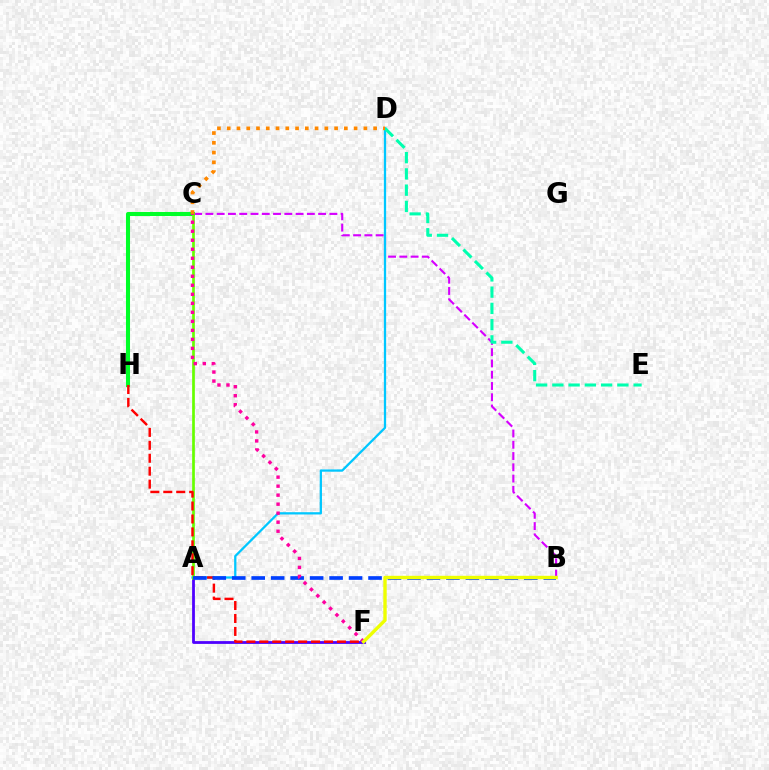{('B', 'C'): [{'color': '#d600ff', 'line_style': 'dashed', 'thickness': 1.53}], ('A', 'D'): [{'color': '#00c7ff', 'line_style': 'solid', 'thickness': 1.64}], ('A', 'F'): [{'color': '#4f00ff', 'line_style': 'solid', 'thickness': 2.01}], ('C', 'H'): [{'color': '#00ff27', 'line_style': 'solid', 'thickness': 2.92}], ('A', 'C'): [{'color': '#66ff00', 'line_style': 'solid', 'thickness': 1.95}], ('F', 'H'): [{'color': '#ff0000', 'line_style': 'dashed', 'thickness': 1.76}], ('A', 'B'): [{'color': '#003fff', 'line_style': 'dashed', 'thickness': 2.65}], ('C', 'F'): [{'color': '#ff00a0', 'line_style': 'dotted', 'thickness': 2.45}], ('D', 'E'): [{'color': '#00ffaf', 'line_style': 'dashed', 'thickness': 2.21}], ('C', 'D'): [{'color': '#ff8800', 'line_style': 'dotted', 'thickness': 2.65}], ('B', 'F'): [{'color': '#eeff00', 'line_style': 'solid', 'thickness': 2.44}]}